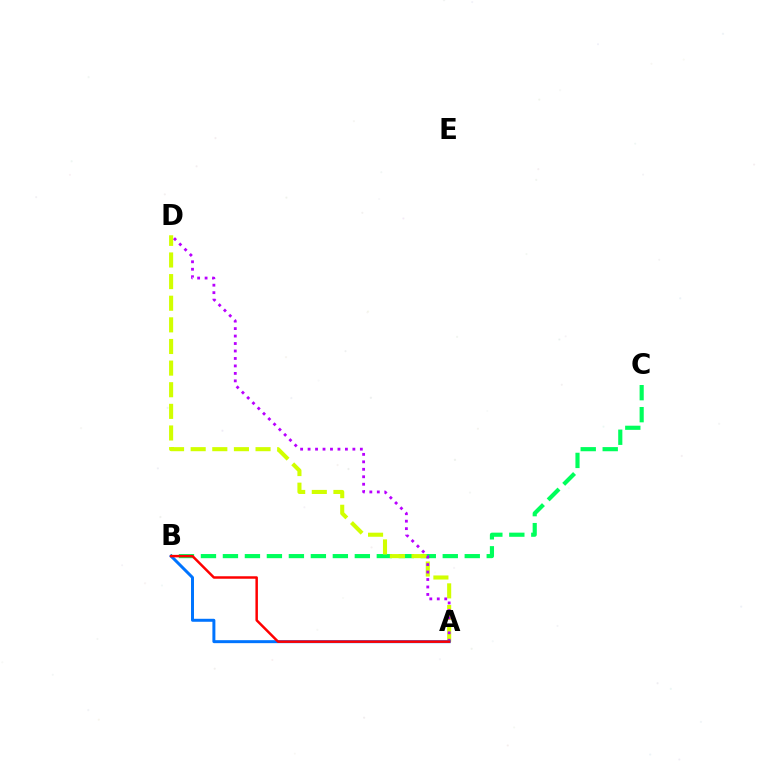{('B', 'C'): [{'color': '#00ff5c', 'line_style': 'dashed', 'thickness': 2.99}], ('A', 'D'): [{'color': '#d1ff00', 'line_style': 'dashed', 'thickness': 2.94}, {'color': '#b900ff', 'line_style': 'dotted', 'thickness': 2.03}], ('A', 'B'): [{'color': '#0074ff', 'line_style': 'solid', 'thickness': 2.15}, {'color': '#ff0000', 'line_style': 'solid', 'thickness': 1.79}]}